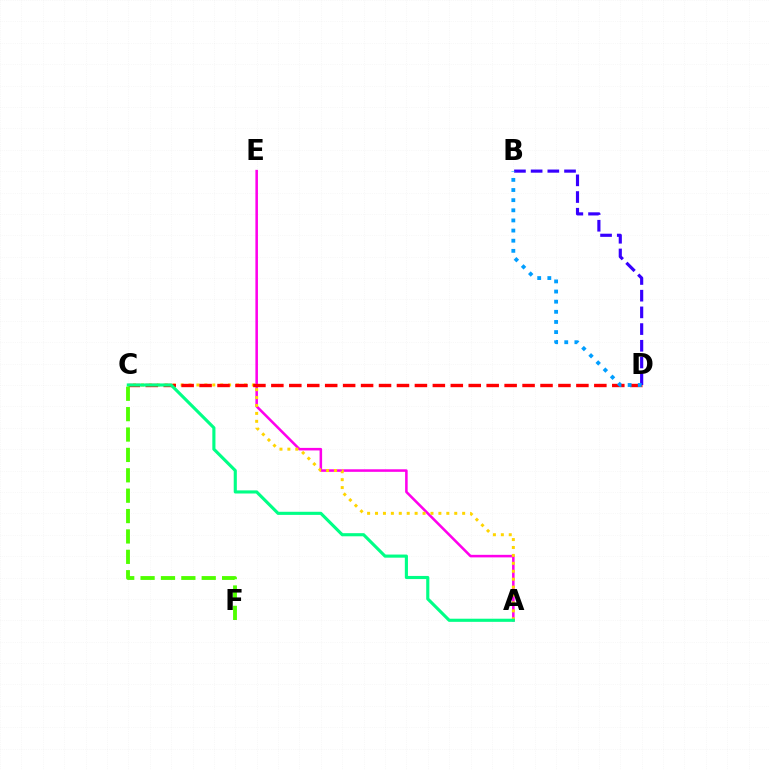{('A', 'E'): [{'color': '#ff00ed', 'line_style': 'solid', 'thickness': 1.84}], ('A', 'C'): [{'color': '#ffd500', 'line_style': 'dotted', 'thickness': 2.15}, {'color': '#00ff86', 'line_style': 'solid', 'thickness': 2.25}], ('C', 'D'): [{'color': '#ff0000', 'line_style': 'dashed', 'thickness': 2.44}], ('C', 'F'): [{'color': '#4fff00', 'line_style': 'dashed', 'thickness': 2.77}], ('B', 'D'): [{'color': '#3700ff', 'line_style': 'dashed', 'thickness': 2.27}, {'color': '#009eff', 'line_style': 'dotted', 'thickness': 2.75}]}